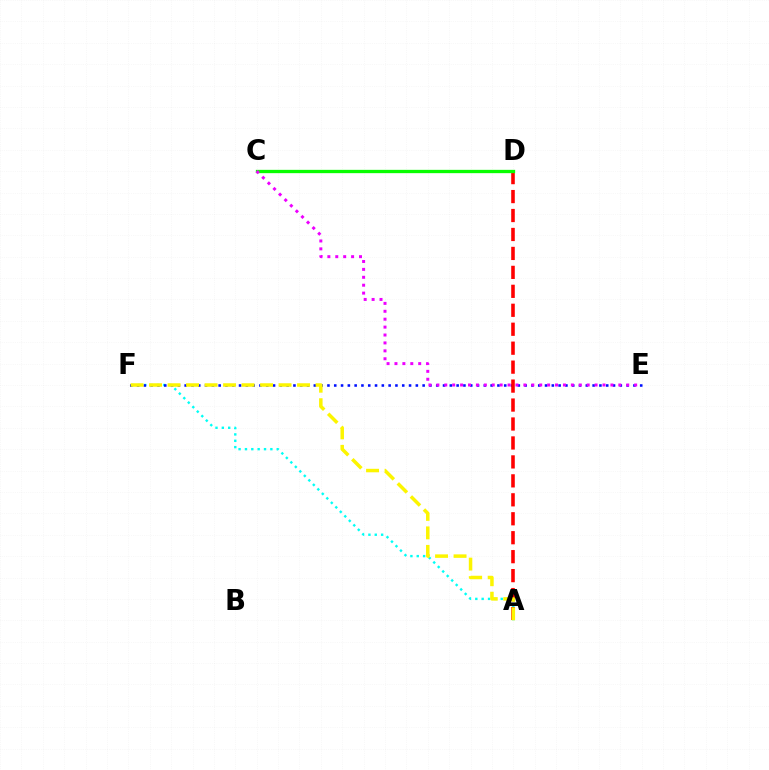{('A', 'F'): [{'color': '#00fff6', 'line_style': 'dotted', 'thickness': 1.73}, {'color': '#fcf500', 'line_style': 'dashed', 'thickness': 2.51}], ('E', 'F'): [{'color': '#0010ff', 'line_style': 'dotted', 'thickness': 1.85}], ('A', 'D'): [{'color': '#ff0000', 'line_style': 'dashed', 'thickness': 2.57}], ('C', 'D'): [{'color': '#08ff00', 'line_style': 'solid', 'thickness': 2.39}], ('C', 'E'): [{'color': '#ee00ff', 'line_style': 'dotted', 'thickness': 2.15}]}